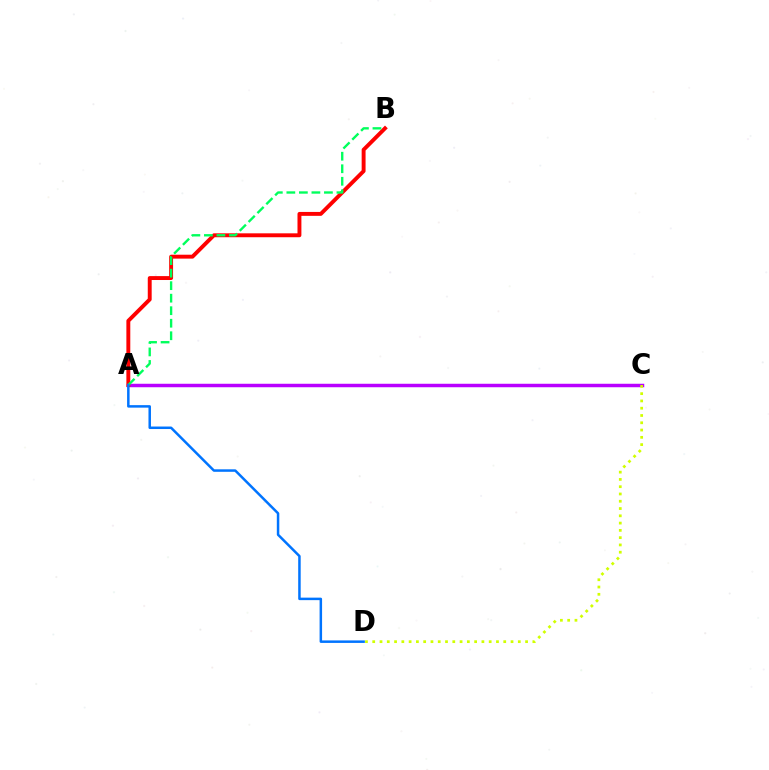{('A', 'C'): [{'color': '#b900ff', 'line_style': 'solid', 'thickness': 2.5}], ('A', 'B'): [{'color': '#ff0000', 'line_style': 'solid', 'thickness': 2.82}, {'color': '#00ff5c', 'line_style': 'dashed', 'thickness': 1.7}], ('C', 'D'): [{'color': '#d1ff00', 'line_style': 'dotted', 'thickness': 1.98}], ('A', 'D'): [{'color': '#0074ff', 'line_style': 'solid', 'thickness': 1.8}]}